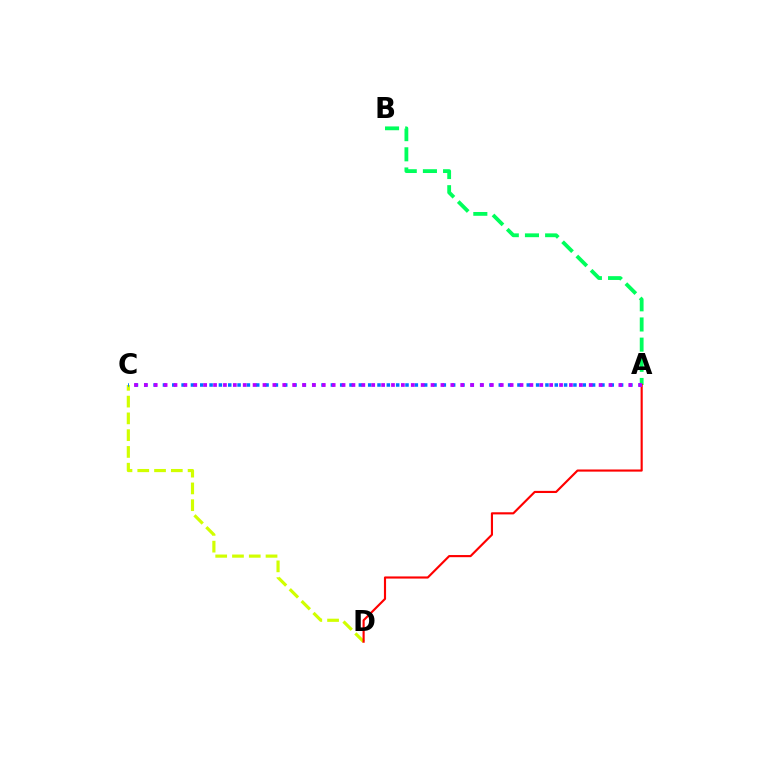{('C', 'D'): [{'color': '#d1ff00', 'line_style': 'dashed', 'thickness': 2.28}], ('A', 'B'): [{'color': '#00ff5c', 'line_style': 'dashed', 'thickness': 2.74}], ('A', 'D'): [{'color': '#ff0000', 'line_style': 'solid', 'thickness': 1.54}], ('A', 'C'): [{'color': '#0074ff', 'line_style': 'dotted', 'thickness': 2.53}, {'color': '#b900ff', 'line_style': 'dotted', 'thickness': 2.69}]}